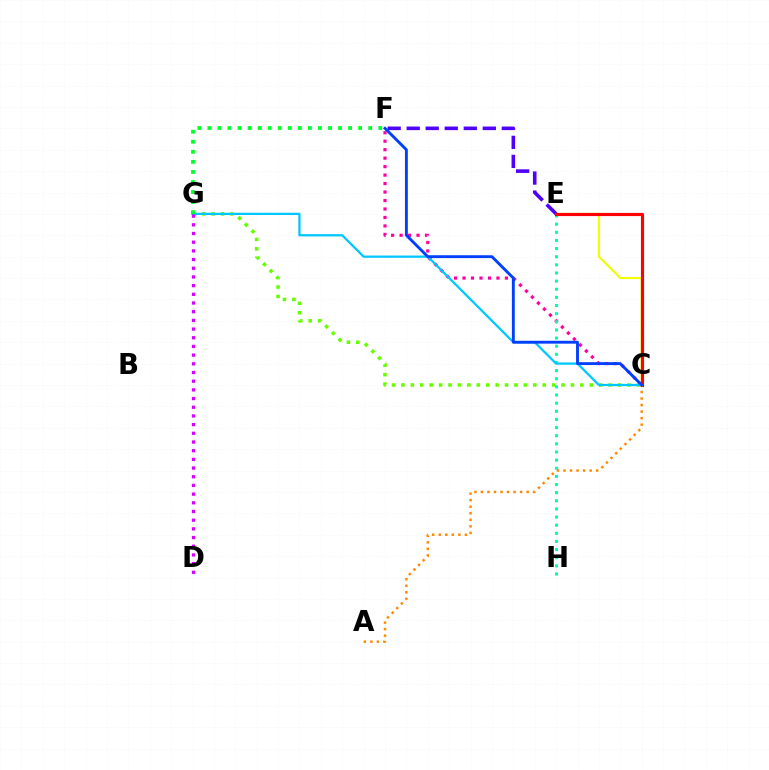{('C', 'E'): [{'color': '#eeff00', 'line_style': 'solid', 'thickness': 1.51}, {'color': '#ff0000', 'line_style': 'solid', 'thickness': 2.27}], ('E', 'F'): [{'color': '#4f00ff', 'line_style': 'dashed', 'thickness': 2.58}], ('C', 'G'): [{'color': '#66ff00', 'line_style': 'dotted', 'thickness': 2.56}, {'color': '#00c7ff', 'line_style': 'solid', 'thickness': 1.63}], ('C', 'F'): [{'color': '#ff00a0', 'line_style': 'dotted', 'thickness': 2.3}, {'color': '#003fff', 'line_style': 'solid', 'thickness': 2.07}], ('E', 'H'): [{'color': '#00ffaf', 'line_style': 'dotted', 'thickness': 2.21}], ('D', 'G'): [{'color': '#d600ff', 'line_style': 'dotted', 'thickness': 2.36}], ('A', 'C'): [{'color': '#ff8800', 'line_style': 'dotted', 'thickness': 1.78}], ('F', 'G'): [{'color': '#00ff27', 'line_style': 'dotted', 'thickness': 2.73}]}